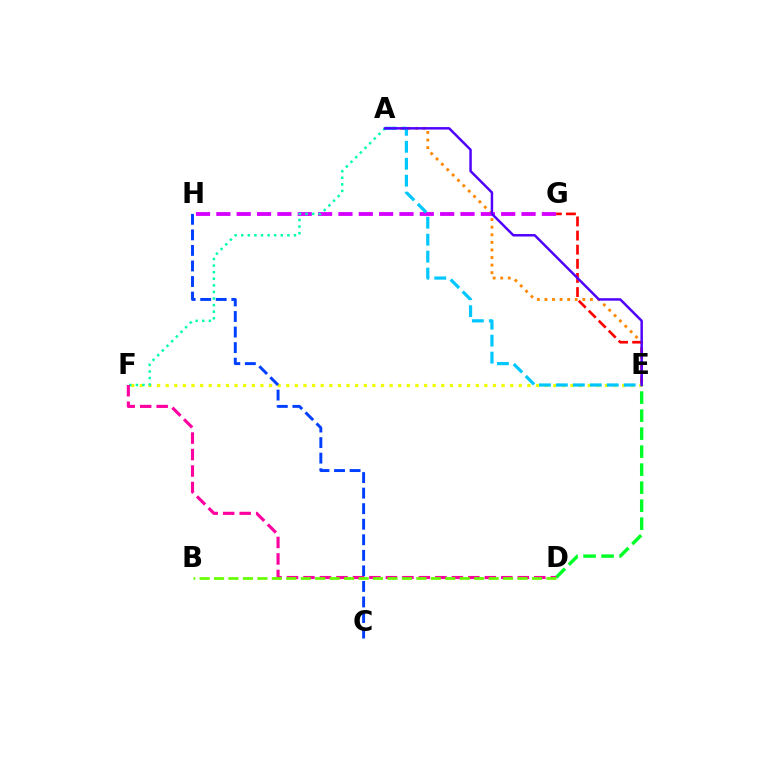{('A', 'E'): [{'color': '#ff8800', 'line_style': 'dotted', 'thickness': 2.06}, {'color': '#00c7ff', 'line_style': 'dashed', 'thickness': 2.3}, {'color': '#4f00ff', 'line_style': 'solid', 'thickness': 1.77}], ('E', 'G'): [{'color': '#ff0000', 'line_style': 'dashed', 'thickness': 1.92}], ('D', 'E'): [{'color': '#00ff27', 'line_style': 'dashed', 'thickness': 2.45}], ('G', 'H'): [{'color': '#d600ff', 'line_style': 'dashed', 'thickness': 2.76}], ('E', 'F'): [{'color': '#eeff00', 'line_style': 'dotted', 'thickness': 2.34}], ('A', 'F'): [{'color': '#00ffaf', 'line_style': 'dotted', 'thickness': 1.79}], ('C', 'H'): [{'color': '#003fff', 'line_style': 'dashed', 'thickness': 2.11}], ('D', 'F'): [{'color': '#ff00a0', 'line_style': 'dashed', 'thickness': 2.24}], ('B', 'D'): [{'color': '#66ff00', 'line_style': 'dashed', 'thickness': 1.96}]}